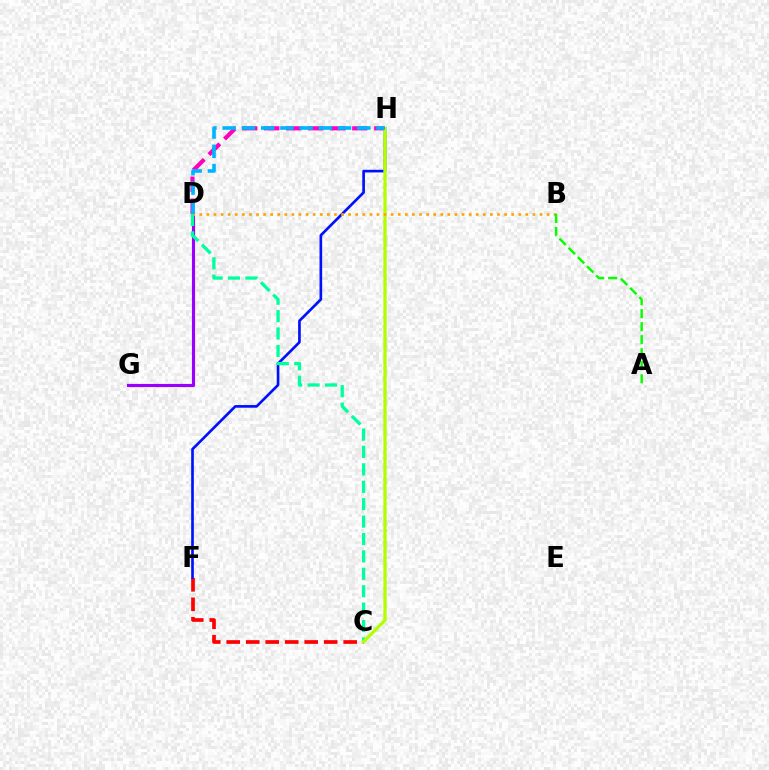{('C', 'F'): [{'color': '#ff0000', 'line_style': 'dashed', 'thickness': 2.65}], ('F', 'H'): [{'color': '#0010ff', 'line_style': 'solid', 'thickness': 1.91}], ('D', 'G'): [{'color': '#9b00ff', 'line_style': 'solid', 'thickness': 2.25}], ('D', 'H'): [{'color': '#ff00bd', 'line_style': 'dashed', 'thickness': 2.99}, {'color': '#00b5ff', 'line_style': 'dashed', 'thickness': 2.61}], ('C', 'D'): [{'color': '#00ff9d', 'line_style': 'dashed', 'thickness': 2.36}], ('C', 'H'): [{'color': '#b3ff00', 'line_style': 'solid', 'thickness': 2.38}], ('B', 'D'): [{'color': '#ffa500', 'line_style': 'dotted', 'thickness': 1.93}], ('A', 'B'): [{'color': '#08ff00', 'line_style': 'dashed', 'thickness': 1.77}]}